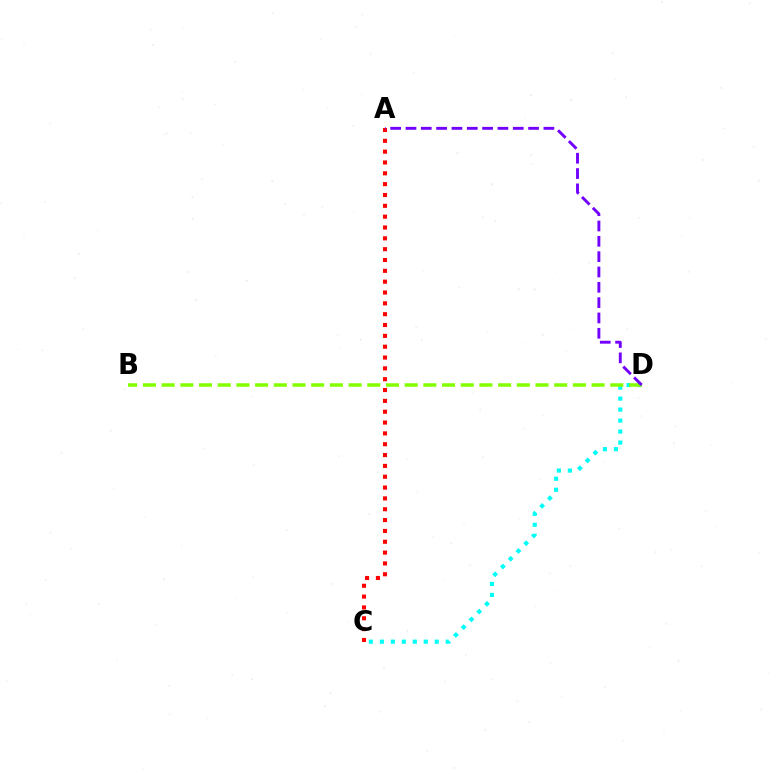{('A', 'C'): [{'color': '#ff0000', 'line_style': 'dotted', 'thickness': 2.94}], ('C', 'D'): [{'color': '#00fff6', 'line_style': 'dotted', 'thickness': 2.98}], ('B', 'D'): [{'color': '#84ff00', 'line_style': 'dashed', 'thickness': 2.54}], ('A', 'D'): [{'color': '#7200ff', 'line_style': 'dashed', 'thickness': 2.08}]}